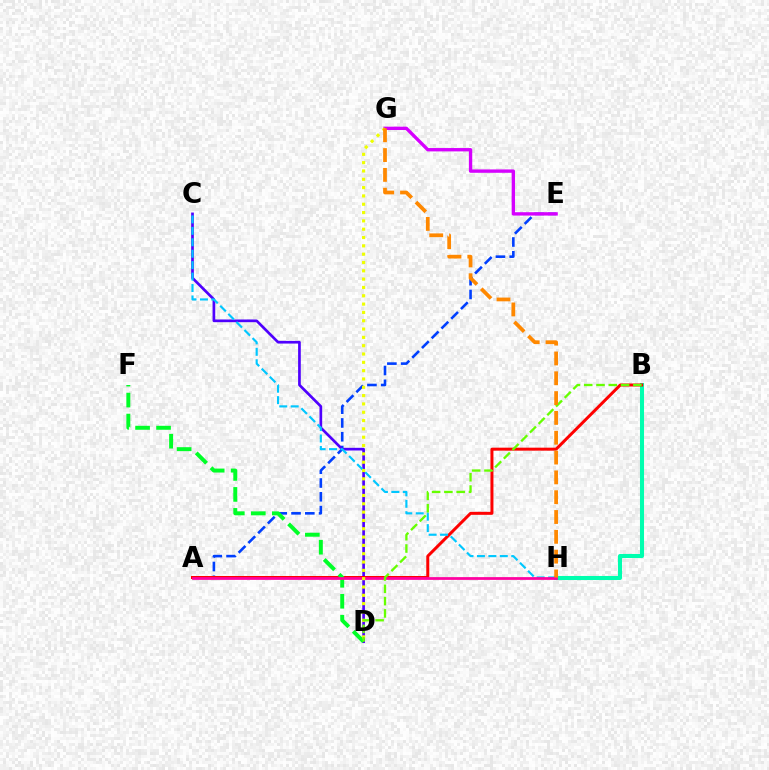{('A', 'E'): [{'color': '#003fff', 'line_style': 'dashed', 'thickness': 1.87}], ('C', 'D'): [{'color': '#4f00ff', 'line_style': 'solid', 'thickness': 1.93}], ('B', 'H'): [{'color': '#00ffaf', 'line_style': 'solid', 'thickness': 2.92}], ('A', 'B'): [{'color': '#ff0000', 'line_style': 'solid', 'thickness': 2.15}], ('E', 'G'): [{'color': '#d600ff', 'line_style': 'solid', 'thickness': 2.41}], ('D', 'F'): [{'color': '#00ff27', 'line_style': 'dashed', 'thickness': 2.85}], ('C', 'H'): [{'color': '#00c7ff', 'line_style': 'dashed', 'thickness': 1.55}], ('A', 'H'): [{'color': '#ff00a0', 'line_style': 'solid', 'thickness': 1.98}], ('D', 'G'): [{'color': '#eeff00', 'line_style': 'dotted', 'thickness': 2.26}], ('B', 'D'): [{'color': '#66ff00', 'line_style': 'dashed', 'thickness': 1.67}], ('G', 'H'): [{'color': '#ff8800', 'line_style': 'dashed', 'thickness': 2.69}]}